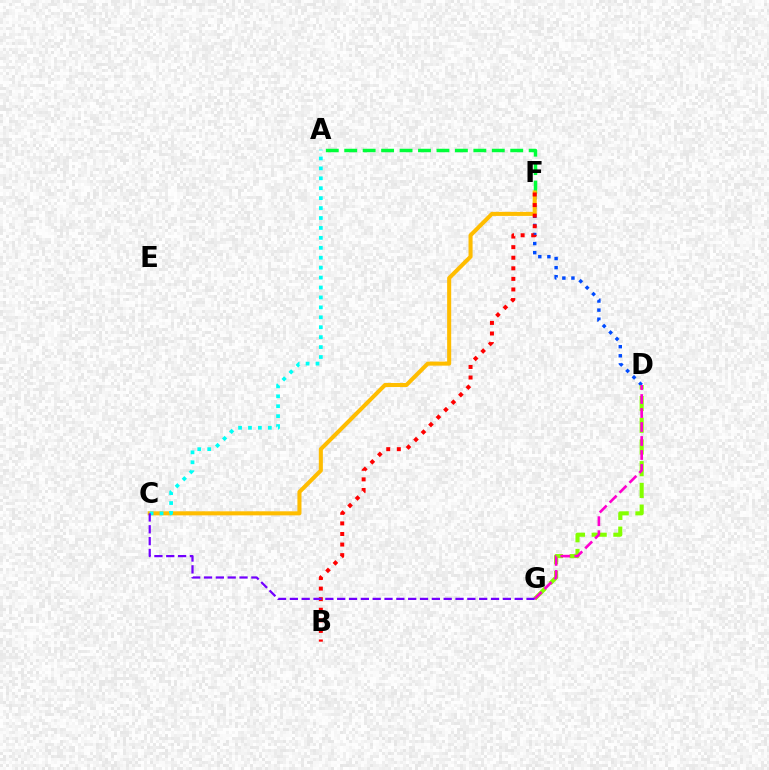{('D', 'F'): [{'color': '#004bff', 'line_style': 'dotted', 'thickness': 2.47}], ('A', 'F'): [{'color': '#00ff39', 'line_style': 'dashed', 'thickness': 2.51}], ('C', 'F'): [{'color': '#ffbd00', 'line_style': 'solid', 'thickness': 2.92}], ('A', 'C'): [{'color': '#00fff6', 'line_style': 'dotted', 'thickness': 2.7}], ('B', 'F'): [{'color': '#ff0000', 'line_style': 'dotted', 'thickness': 2.87}], ('D', 'G'): [{'color': '#84ff00', 'line_style': 'dashed', 'thickness': 2.95}, {'color': '#ff00cf', 'line_style': 'dashed', 'thickness': 1.9}], ('C', 'G'): [{'color': '#7200ff', 'line_style': 'dashed', 'thickness': 1.61}]}